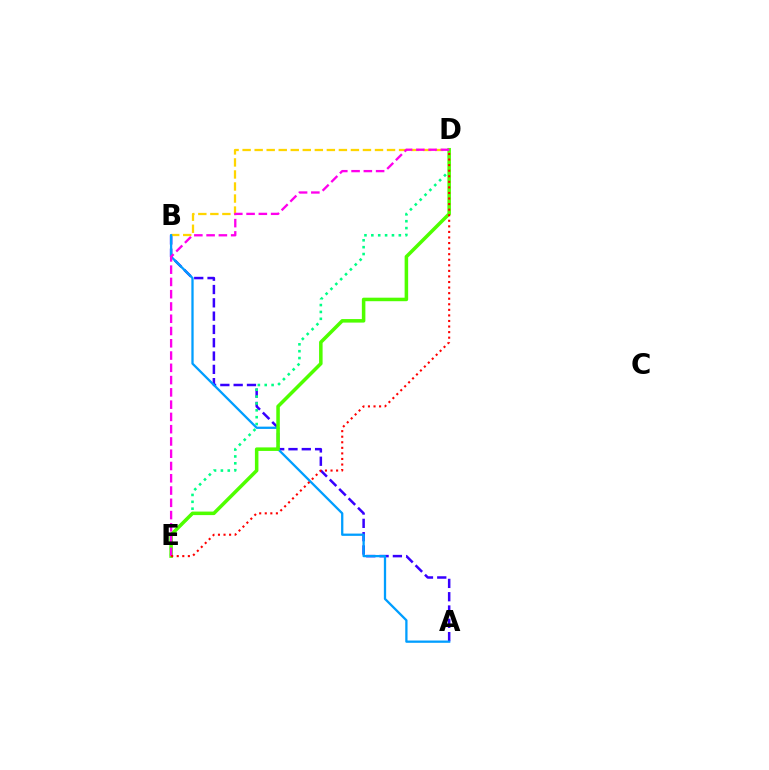{('A', 'B'): [{'color': '#3700ff', 'line_style': 'dashed', 'thickness': 1.81}, {'color': '#009eff', 'line_style': 'solid', 'thickness': 1.65}], ('D', 'E'): [{'color': '#00ff86', 'line_style': 'dotted', 'thickness': 1.87}, {'color': '#4fff00', 'line_style': 'solid', 'thickness': 2.54}, {'color': '#ff00ed', 'line_style': 'dashed', 'thickness': 1.67}, {'color': '#ff0000', 'line_style': 'dotted', 'thickness': 1.51}], ('B', 'D'): [{'color': '#ffd500', 'line_style': 'dashed', 'thickness': 1.63}]}